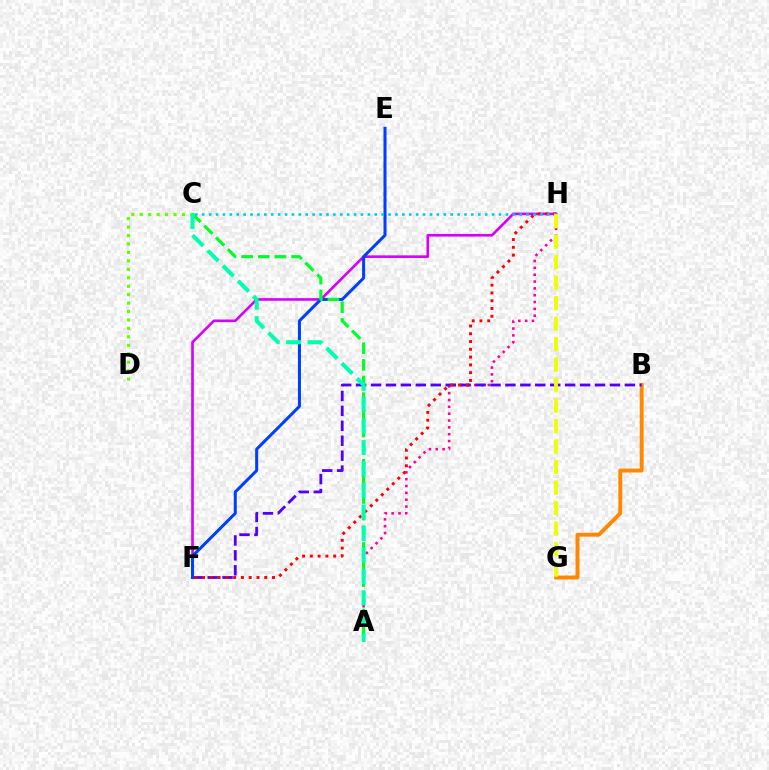{('B', 'G'): [{'color': '#ff8800', 'line_style': 'solid', 'thickness': 2.81}], ('A', 'H'): [{'color': '#ff00a0', 'line_style': 'dotted', 'thickness': 1.86}], ('B', 'F'): [{'color': '#4f00ff', 'line_style': 'dashed', 'thickness': 2.03}], ('F', 'H'): [{'color': '#d600ff', 'line_style': 'solid', 'thickness': 1.89}, {'color': '#ff0000', 'line_style': 'dotted', 'thickness': 2.11}], ('C', 'D'): [{'color': '#66ff00', 'line_style': 'dotted', 'thickness': 2.29}], ('E', 'F'): [{'color': '#003fff', 'line_style': 'solid', 'thickness': 2.18}], ('A', 'C'): [{'color': '#00ff27', 'line_style': 'dashed', 'thickness': 2.26}, {'color': '#00ffaf', 'line_style': 'dashed', 'thickness': 2.92}], ('C', 'H'): [{'color': '#00c7ff', 'line_style': 'dotted', 'thickness': 1.88}], ('G', 'H'): [{'color': '#eeff00', 'line_style': 'dashed', 'thickness': 2.78}]}